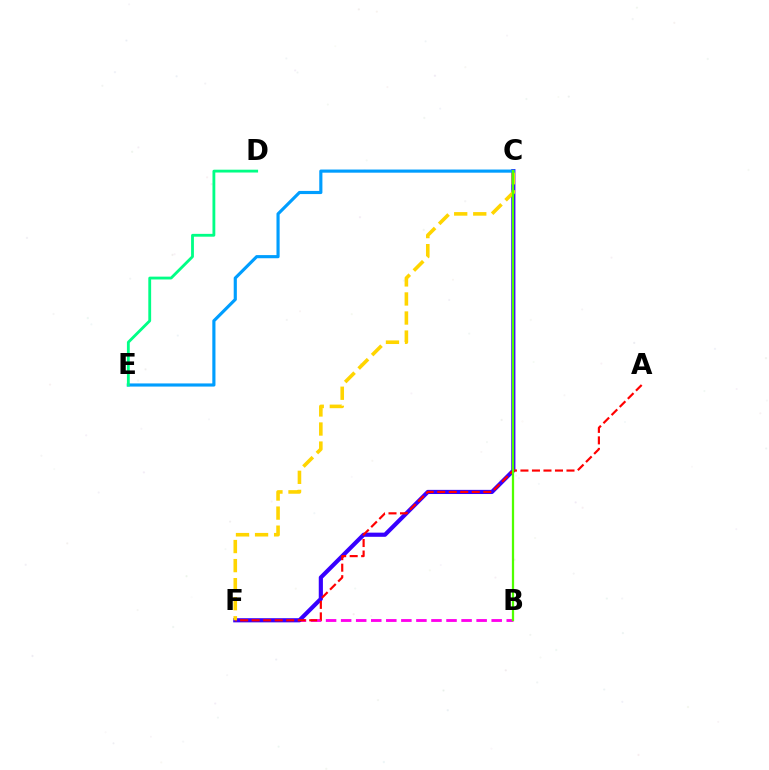{('B', 'F'): [{'color': '#ff00ed', 'line_style': 'dashed', 'thickness': 2.05}], ('C', 'F'): [{'color': '#3700ff', 'line_style': 'solid', 'thickness': 2.99}, {'color': '#ffd500', 'line_style': 'dashed', 'thickness': 2.59}], ('A', 'F'): [{'color': '#ff0000', 'line_style': 'dashed', 'thickness': 1.56}], ('C', 'E'): [{'color': '#009eff', 'line_style': 'solid', 'thickness': 2.26}], ('B', 'C'): [{'color': '#4fff00', 'line_style': 'solid', 'thickness': 1.62}], ('D', 'E'): [{'color': '#00ff86', 'line_style': 'solid', 'thickness': 2.03}]}